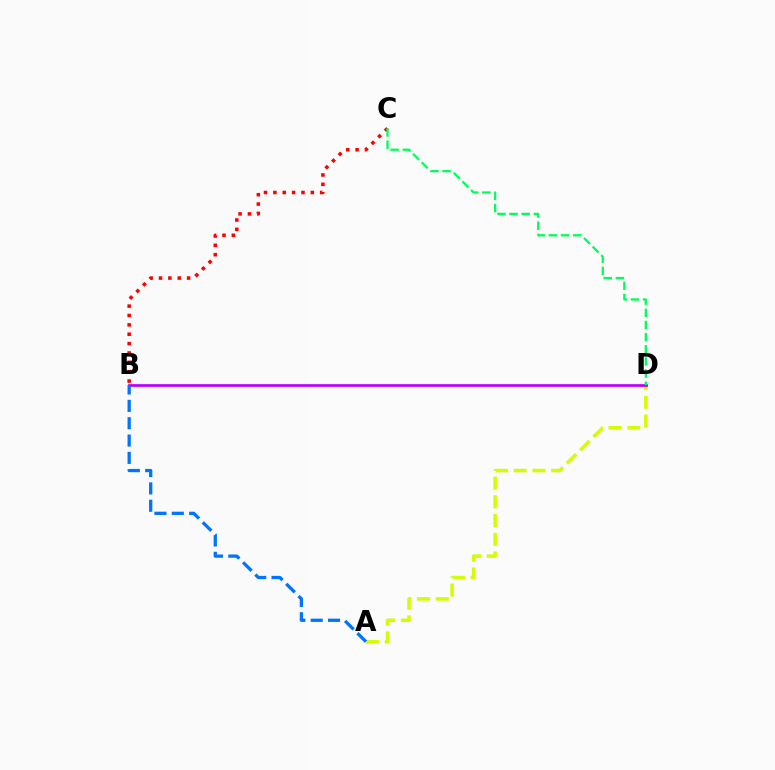{('B', 'C'): [{'color': '#ff0000', 'line_style': 'dotted', 'thickness': 2.55}], ('A', 'D'): [{'color': '#d1ff00', 'line_style': 'dashed', 'thickness': 2.55}], ('B', 'D'): [{'color': '#b900ff', 'line_style': 'solid', 'thickness': 1.95}], ('C', 'D'): [{'color': '#00ff5c', 'line_style': 'dashed', 'thickness': 1.65}], ('A', 'B'): [{'color': '#0074ff', 'line_style': 'dashed', 'thickness': 2.36}]}